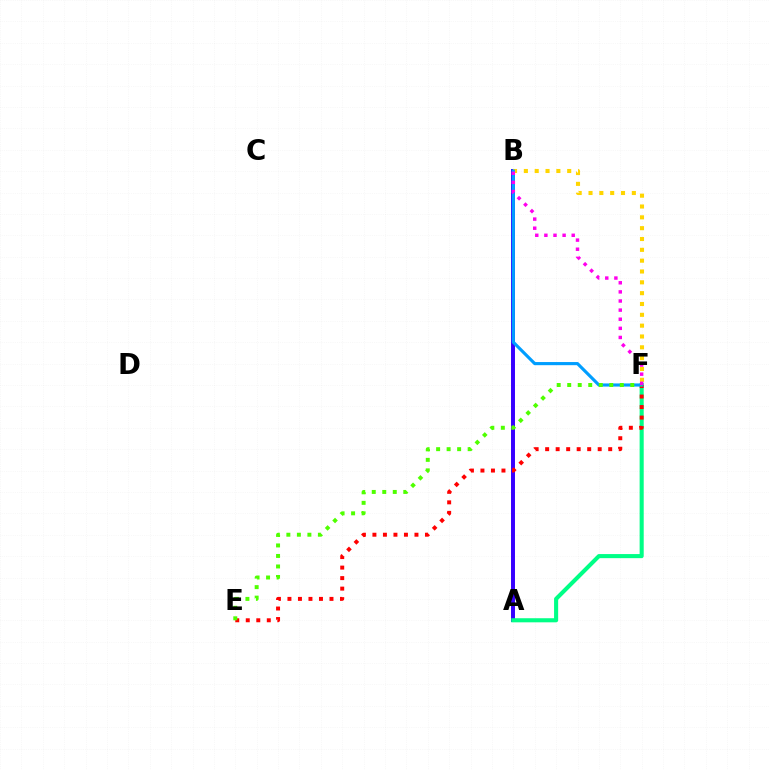{('A', 'B'): [{'color': '#3700ff', 'line_style': 'solid', 'thickness': 2.85}], ('A', 'F'): [{'color': '#00ff86', 'line_style': 'solid', 'thickness': 2.95}], ('E', 'F'): [{'color': '#ff0000', 'line_style': 'dotted', 'thickness': 2.86}, {'color': '#4fff00', 'line_style': 'dotted', 'thickness': 2.86}], ('B', 'F'): [{'color': '#ffd500', 'line_style': 'dotted', 'thickness': 2.94}, {'color': '#009eff', 'line_style': 'solid', 'thickness': 2.26}, {'color': '#ff00ed', 'line_style': 'dotted', 'thickness': 2.48}]}